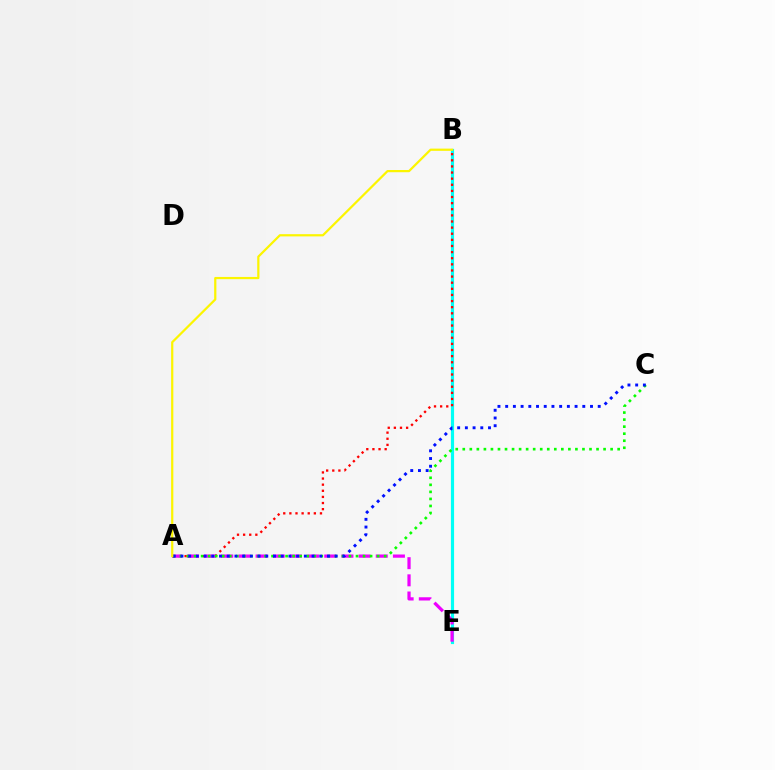{('B', 'E'): [{'color': '#00fff6', 'line_style': 'solid', 'thickness': 2.27}], ('A', 'B'): [{'color': '#ff0000', 'line_style': 'dotted', 'thickness': 1.66}, {'color': '#fcf500', 'line_style': 'solid', 'thickness': 1.6}], ('A', 'E'): [{'color': '#ee00ff', 'line_style': 'dashed', 'thickness': 2.33}], ('A', 'C'): [{'color': '#08ff00', 'line_style': 'dotted', 'thickness': 1.91}, {'color': '#0010ff', 'line_style': 'dotted', 'thickness': 2.1}]}